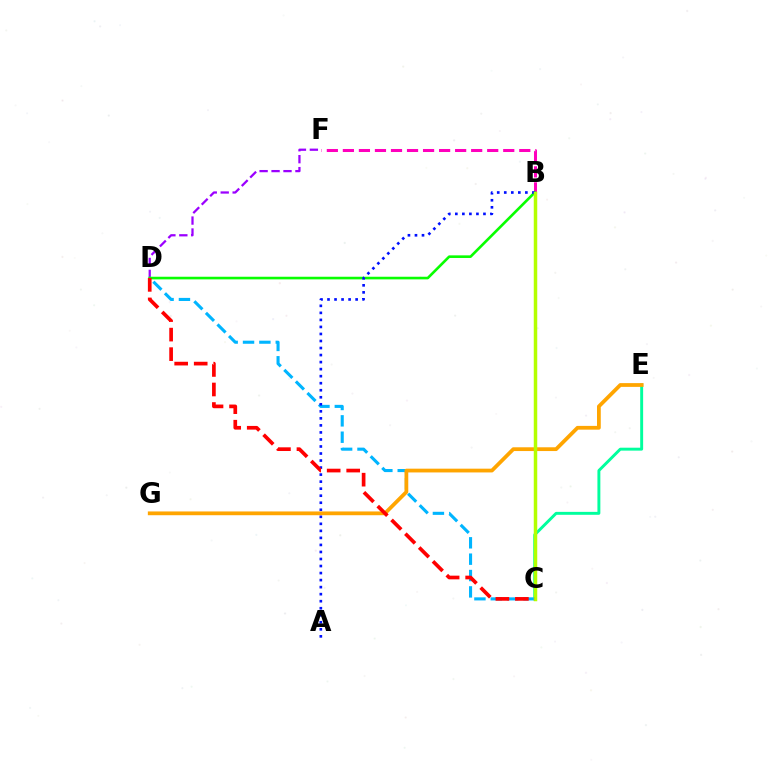{('C', 'E'): [{'color': '#00ff9d', 'line_style': 'solid', 'thickness': 2.11}], ('D', 'F'): [{'color': '#9b00ff', 'line_style': 'dashed', 'thickness': 1.62}], ('C', 'D'): [{'color': '#00b5ff', 'line_style': 'dashed', 'thickness': 2.22}, {'color': '#ff0000', 'line_style': 'dashed', 'thickness': 2.65}], ('B', 'F'): [{'color': '#ff00bd', 'line_style': 'dashed', 'thickness': 2.18}], ('B', 'D'): [{'color': '#08ff00', 'line_style': 'solid', 'thickness': 1.89}], ('A', 'B'): [{'color': '#0010ff', 'line_style': 'dotted', 'thickness': 1.91}], ('E', 'G'): [{'color': '#ffa500', 'line_style': 'solid', 'thickness': 2.71}], ('B', 'C'): [{'color': '#b3ff00', 'line_style': 'solid', 'thickness': 2.51}]}